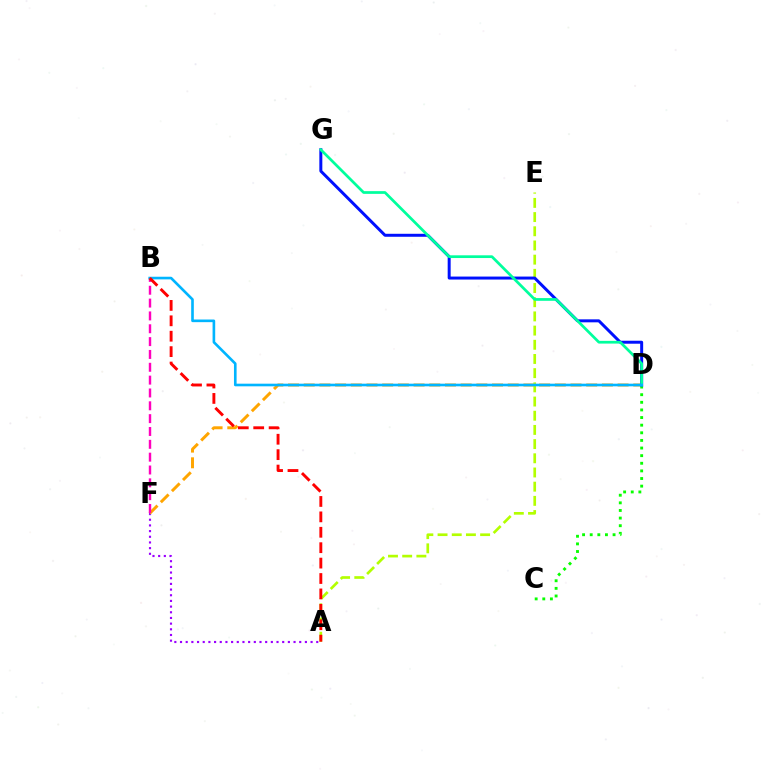{('A', 'F'): [{'color': '#9b00ff', 'line_style': 'dotted', 'thickness': 1.54}], ('D', 'F'): [{'color': '#ffa500', 'line_style': 'dashed', 'thickness': 2.13}], ('A', 'E'): [{'color': '#b3ff00', 'line_style': 'dashed', 'thickness': 1.93}], ('C', 'D'): [{'color': '#08ff00', 'line_style': 'dotted', 'thickness': 2.07}], ('B', 'F'): [{'color': '#ff00bd', 'line_style': 'dashed', 'thickness': 1.74}], ('D', 'G'): [{'color': '#0010ff', 'line_style': 'solid', 'thickness': 2.15}, {'color': '#00ff9d', 'line_style': 'solid', 'thickness': 1.96}], ('B', 'D'): [{'color': '#00b5ff', 'line_style': 'solid', 'thickness': 1.9}], ('A', 'B'): [{'color': '#ff0000', 'line_style': 'dashed', 'thickness': 2.09}]}